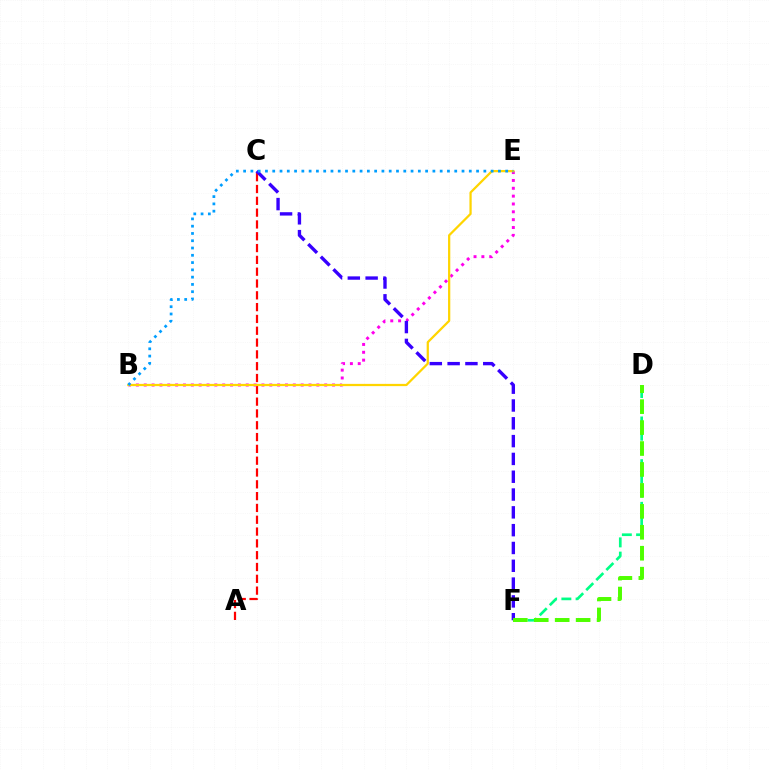{('D', 'F'): [{'color': '#00ff86', 'line_style': 'dashed', 'thickness': 1.93}, {'color': '#4fff00', 'line_style': 'dashed', 'thickness': 2.84}], ('A', 'C'): [{'color': '#ff0000', 'line_style': 'dashed', 'thickness': 1.6}], ('B', 'E'): [{'color': '#ff00ed', 'line_style': 'dotted', 'thickness': 2.13}, {'color': '#ffd500', 'line_style': 'solid', 'thickness': 1.62}, {'color': '#009eff', 'line_style': 'dotted', 'thickness': 1.98}], ('C', 'F'): [{'color': '#3700ff', 'line_style': 'dashed', 'thickness': 2.42}]}